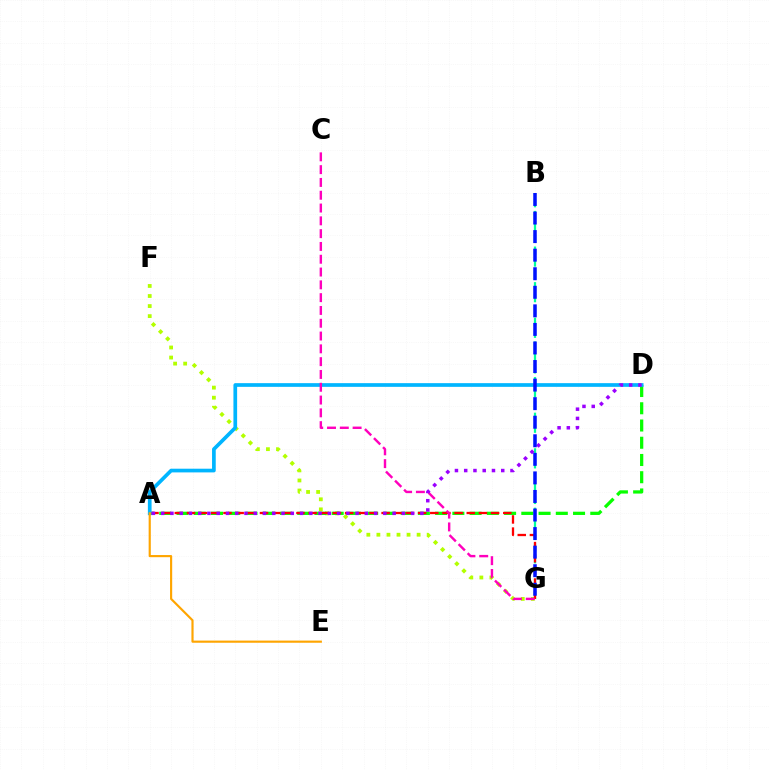{('F', 'G'): [{'color': '#b3ff00', 'line_style': 'dotted', 'thickness': 2.73}], ('A', 'D'): [{'color': '#08ff00', 'line_style': 'dashed', 'thickness': 2.34}, {'color': '#00b5ff', 'line_style': 'solid', 'thickness': 2.66}, {'color': '#9b00ff', 'line_style': 'dotted', 'thickness': 2.52}], ('B', 'G'): [{'color': '#00ff9d', 'line_style': 'dashed', 'thickness': 1.61}, {'color': '#0010ff', 'line_style': 'dashed', 'thickness': 2.52}], ('A', 'G'): [{'color': '#ff0000', 'line_style': 'dashed', 'thickness': 1.65}], ('C', 'G'): [{'color': '#ff00bd', 'line_style': 'dashed', 'thickness': 1.74}], ('A', 'E'): [{'color': '#ffa500', 'line_style': 'solid', 'thickness': 1.55}]}